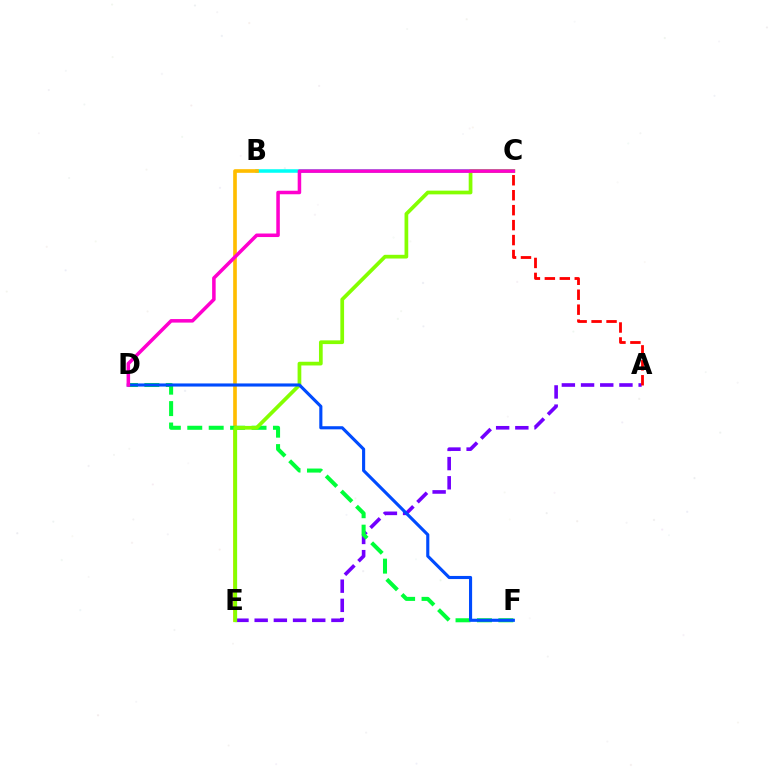{('B', 'C'): [{'color': '#00fff6', 'line_style': 'solid', 'thickness': 2.55}], ('B', 'E'): [{'color': '#ffbd00', 'line_style': 'solid', 'thickness': 2.64}], ('A', 'E'): [{'color': '#7200ff', 'line_style': 'dashed', 'thickness': 2.61}], ('D', 'F'): [{'color': '#00ff39', 'line_style': 'dashed', 'thickness': 2.91}, {'color': '#004bff', 'line_style': 'solid', 'thickness': 2.24}], ('C', 'E'): [{'color': '#84ff00', 'line_style': 'solid', 'thickness': 2.68}], ('A', 'C'): [{'color': '#ff0000', 'line_style': 'dashed', 'thickness': 2.03}], ('C', 'D'): [{'color': '#ff00cf', 'line_style': 'solid', 'thickness': 2.54}]}